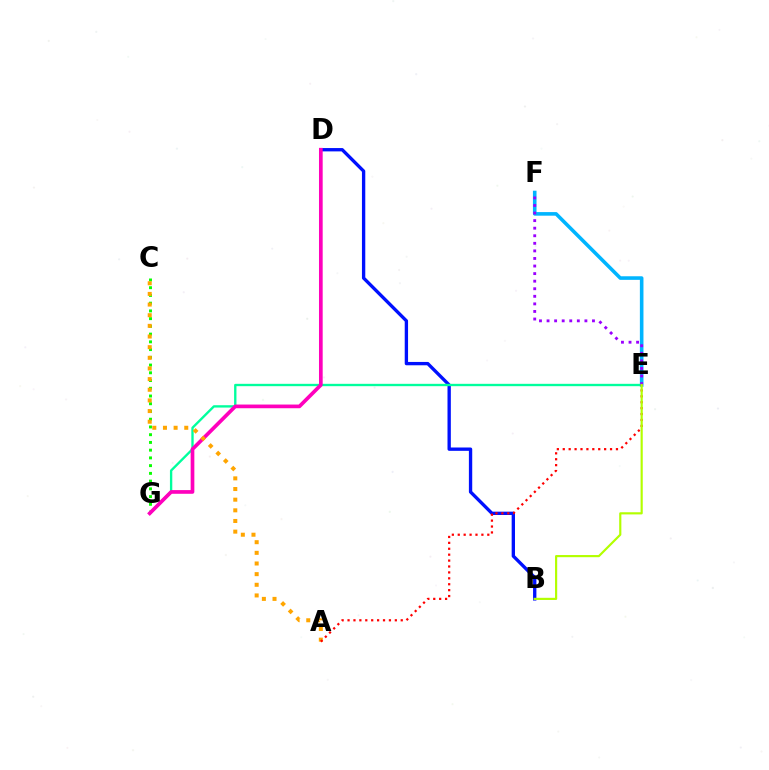{('E', 'F'): [{'color': '#00b5ff', 'line_style': 'solid', 'thickness': 2.59}, {'color': '#9b00ff', 'line_style': 'dotted', 'thickness': 2.06}], ('B', 'D'): [{'color': '#0010ff', 'line_style': 'solid', 'thickness': 2.4}], ('C', 'G'): [{'color': '#08ff00', 'line_style': 'dotted', 'thickness': 2.1}], ('E', 'G'): [{'color': '#00ff9d', 'line_style': 'solid', 'thickness': 1.69}], ('D', 'G'): [{'color': '#ff00bd', 'line_style': 'solid', 'thickness': 2.66}], ('A', 'C'): [{'color': '#ffa500', 'line_style': 'dotted', 'thickness': 2.89}], ('A', 'E'): [{'color': '#ff0000', 'line_style': 'dotted', 'thickness': 1.61}], ('B', 'E'): [{'color': '#b3ff00', 'line_style': 'solid', 'thickness': 1.56}]}